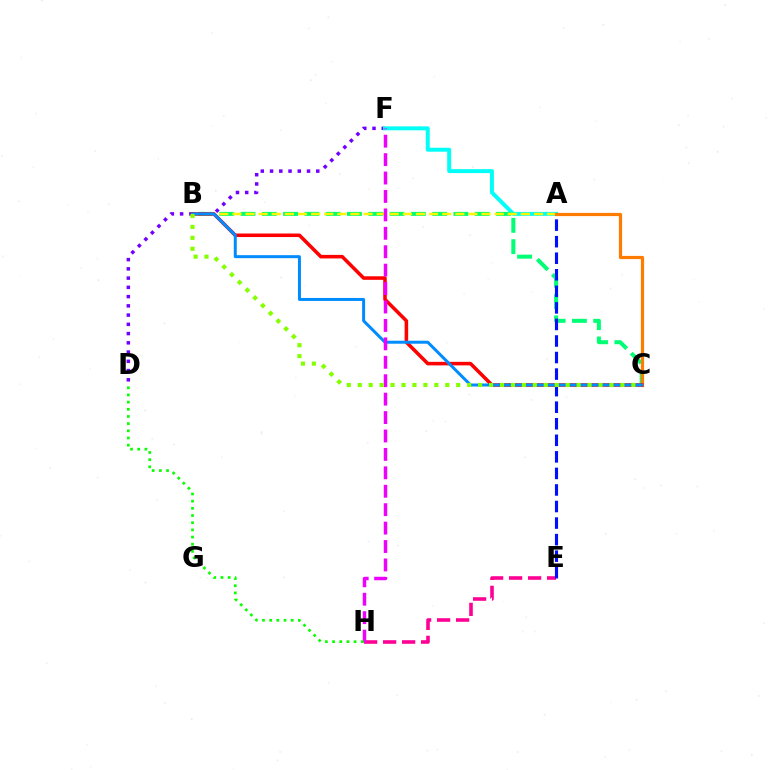{('D', 'F'): [{'color': '#7200ff', 'line_style': 'dotted', 'thickness': 2.51}], ('A', 'F'): [{'color': '#00fff6', 'line_style': 'solid', 'thickness': 2.84}], ('E', 'H'): [{'color': '#ff0094', 'line_style': 'dashed', 'thickness': 2.58}], ('B', 'C'): [{'color': '#00ff74', 'line_style': 'dashed', 'thickness': 2.89}, {'color': '#ff0000', 'line_style': 'solid', 'thickness': 2.55}, {'color': '#008cff', 'line_style': 'solid', 'thickness': 2.15}, {'color': '#84ff00', 'line_style': 'dotted', 'thickness': 2.97}], ('A', 'B'): [{'color': '#fcf500', 'line_style': 'dashed', 'thickness': 1.78}], ('A', 'E'): [{'color': '#0010ff', 'line_style': 'dashed', 'thickness': 2.25}], ('A', 'C'): [{'color': '#ff7c00', 'line_style': 'solid', 'thickness': 2.31}], ('F', 'H'): [{'color': '#ee00ff', 'line_style': 'dashed', 'thickness': 2.5}], ('D', 'H'): [{'color': '#08ff00', 'line_style': 'dotted', 'thickness': 1.95}]}